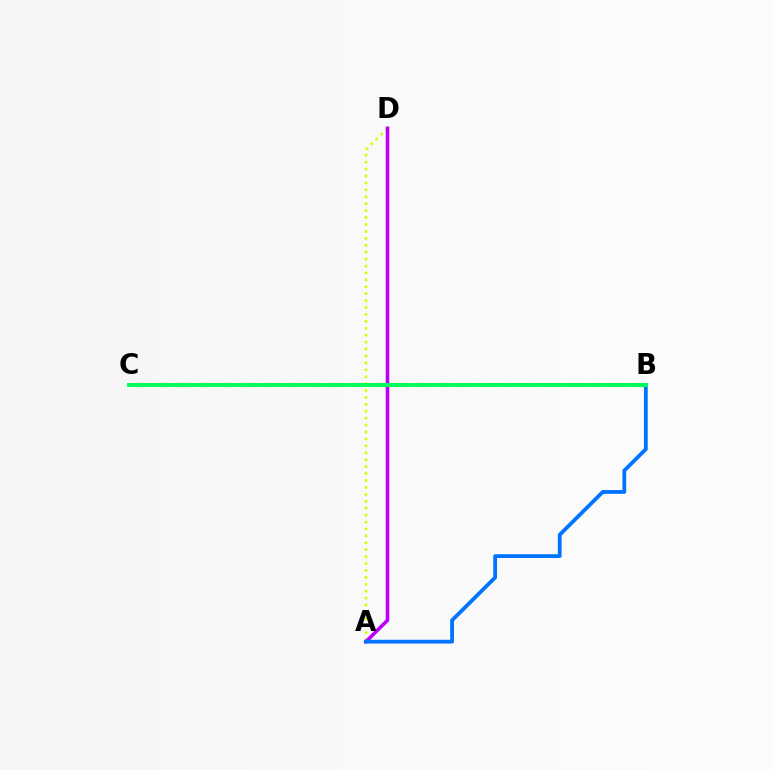{('A', 'D'): [{'color': '#d1ff00', 'line_style': 'dotted', 'thickness': 1.88}, {'color': '#b900ff', 'line_style': 'solid', 'thickness': 2.58}], ('B', 'C'): [{'color': '#ff0000', 'line_style': 'dashed', 'thickness': 2.94}, {'color': '#00ff5c', 'line_style': 'solid', 'thickness': 2.86}], ('A', 'B'): [{'color': '#0074ff', 'line_style': 'solid', 'thickness': 2.73}]}